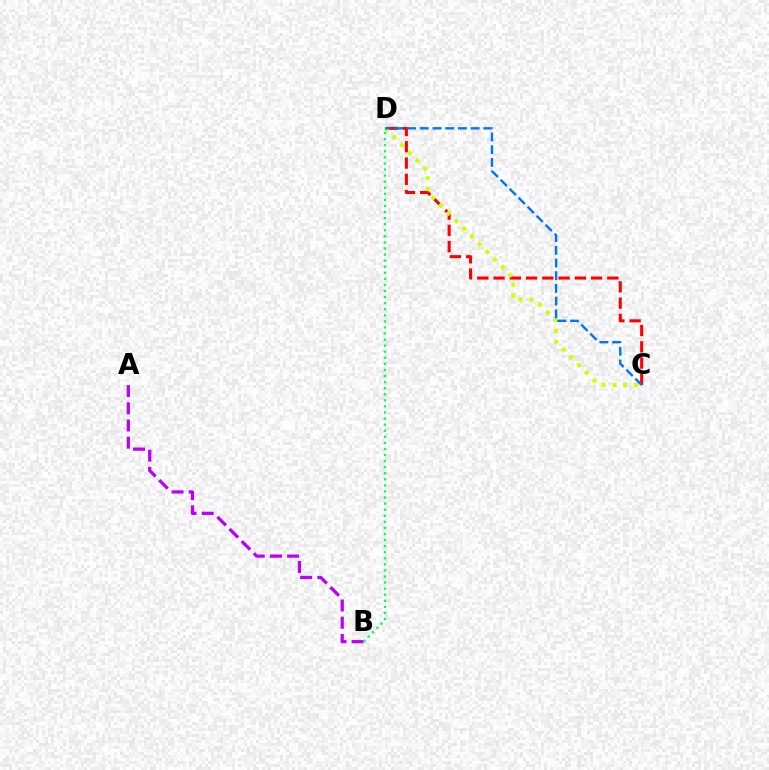{('C', 'D'): [{'color': '#ff0000', 'line_style': 'dashed', 'thickness': 2.21}, {'color': '#d1ff00', 'line_style': 'dotted', 'thickness': 2.97}, {'color': '#0074ff', 'line_style': 'dashed', 'thickness': 1.73}], ('A', 'B'): [{'color': '#b900ff', 'line_style': 'dashed', 'thickness': 2.34}], ('B', 'D'): [{'color': '#00ff5c', 'line_style': 'dotted', 'thickness': 1.65}]}